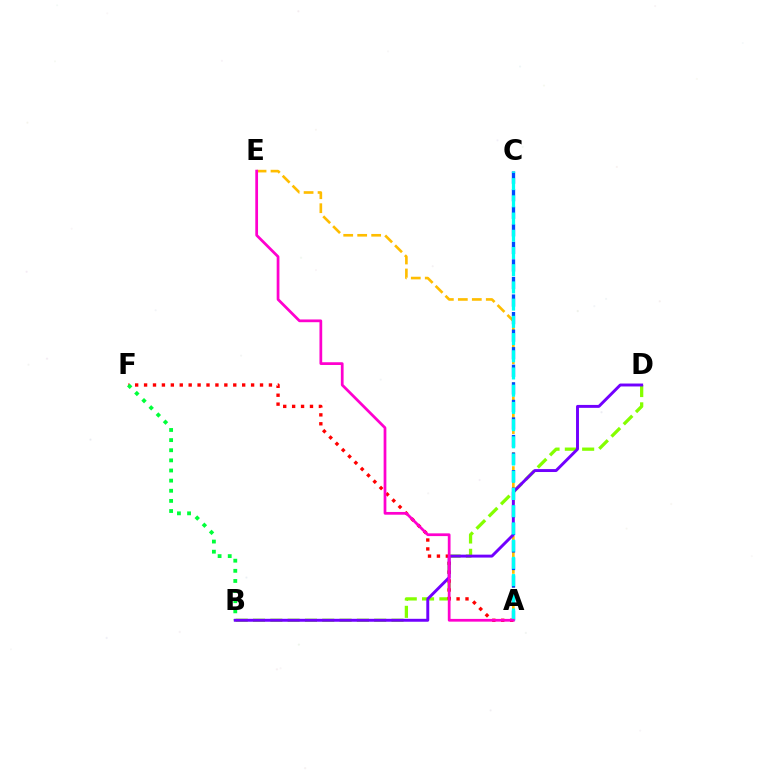{('A', 'E'): [{'color': '#ffbd00', 'line_style': 'dashed', 'thickness': 1.9}, {'color': '#ff00cf', 'line_style': 'solid', 'thickness': 1.97}], ('B', 'D'): [{'color': '#84ff00', 'line_style': 'dashed', 'thickness': 2.35}, {'color': '#7200ff', 'line_style': 'solid', 'thickness': 2.11}], ('A', 'F'): [{'color': '#ff0000', 'line_style': 'dotted', 'thickness': 2.42}], ('B', 'F'): [{'color': '#00ff39', 'line_style': 'dotted', 'thickness': 2.75}], ('A', 'C'): [{'color': '#004bff', 'line_style': 'dashed', 'thickness': 2.39}, {'color': '#00fff6', 'line_style': 'dashed', 'thickness': 2.34}]}